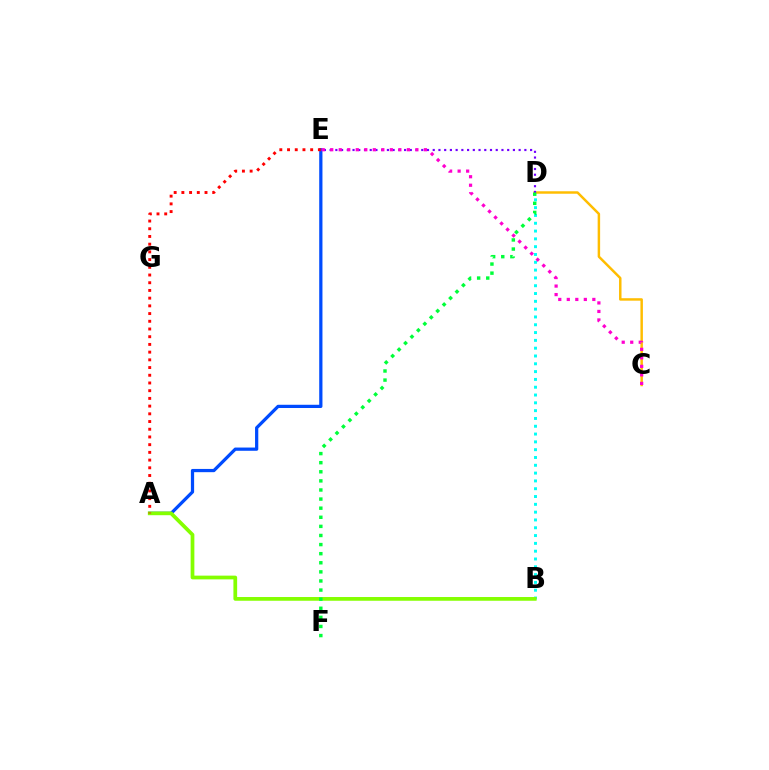{('C', 'D'): [{'color': '#ffbd00', 'line_style': 'solid', 'thickness': 1.78}], ('A', 'E'): [{'color': '#004bff', 'line_style': 'solid', 'thickness': 2.33}, {'color': '#ff0000', 'line_style': 'dotted', 'thickness': 2.1}], ('B', 'D'): [{'color': '#00fff6', 'line_style': 'dotted', 'thickness': 2.12}], ('A', 'B'): [{'color': '#84ff00', 'line_style': 'solid', 'thickness': 2.69}], ('D', 'E'): [{'color': '#7200ff', 'line_style': 'dotted', 'thickness': 1.56}], ('C', 'E'): [{'color': '#ff00cf', 'line_style': 'dotted', 'thickness': 2.31}], ('D', 'F'): [{'color': '#00ff39', 'line_style': 'dotted', 'thickness': 2.47}]}